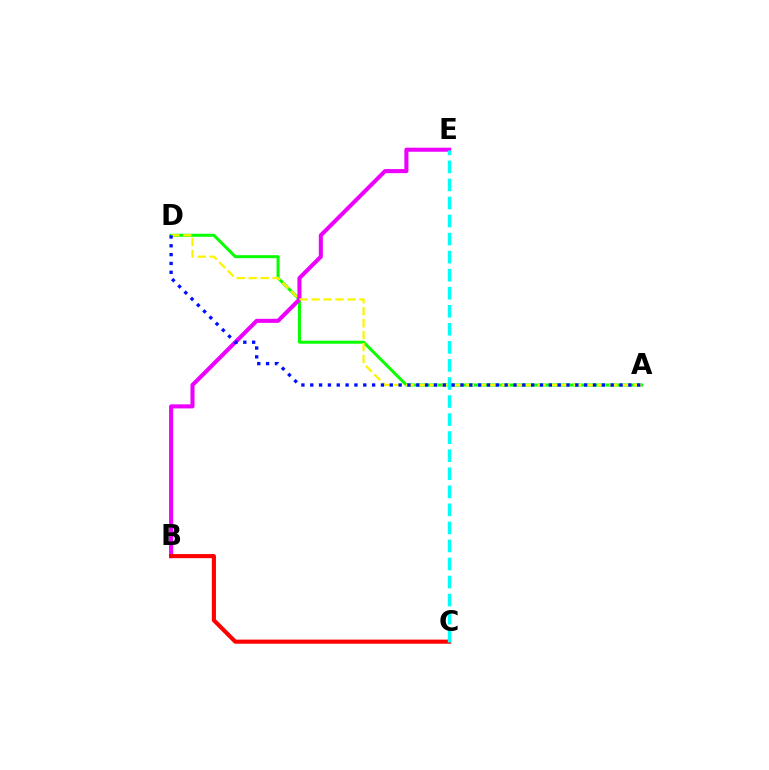{('A', 'D'): [{'color': '#08ff00', 'line_style': 'solid', 'thickness': 2.16}, {'color': '#fcf500', 'line_style': 'dashed', 'thickness': 1.62}, {'color': '#0010ff', 'line_style': 'dotted', 'thickness': 2.4}], ('B', 'E'): [{'color': '#ee00ff', 'line_style': 'solid', 'thickness': 2.93}], ('B', 'C'): [{'color': '#ff0000', 'line_style': 'solid', 'thickness': 2.96}], ('C', 'E'): [{'color': '#00fff6', 'line_style': 'dashed', 'thickness': 2.45}]}